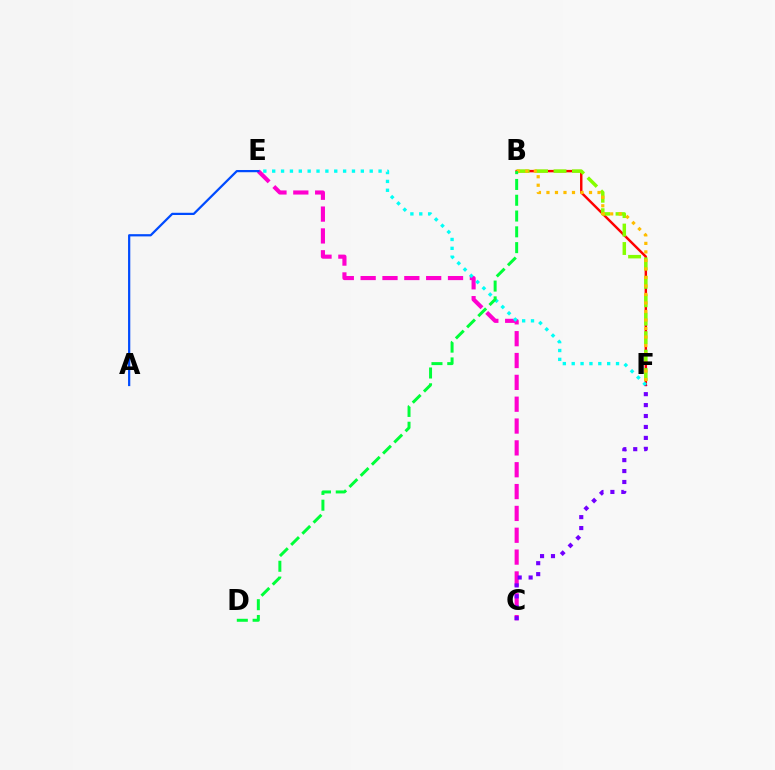{('B', 'F'): [{'color': '#ff0000', 'line_style': 'solid', 'thickness': 1.76}, {'color': '#84ff00', 'line_style': 'dashed', 'thickness': 2.51}, {'color': '#ffbd00', 'line_style': 'dotted', 'thickness': 2.31}], ('C', 'E'): [{'color': '#ff00cf', 'line_style': 'dashed', 'thickness': 2.97}], ('E', 'F'): [{'color': '#00fff6', 'line_style': 'dotted', 'thickness': 2.41}], ('A', 'E'): [{'color': '#004bff', 'line_style': 'solid', 'thickness': 1.61}], ('C', 'F'): [{'color': '#7200ff', 'line_style': 'dotted', 'thickness': 2.97}], ('B', 'D'): [{'color': '#00ff39', 'line_style': 'dashed', 'thickness': 2.15}]}